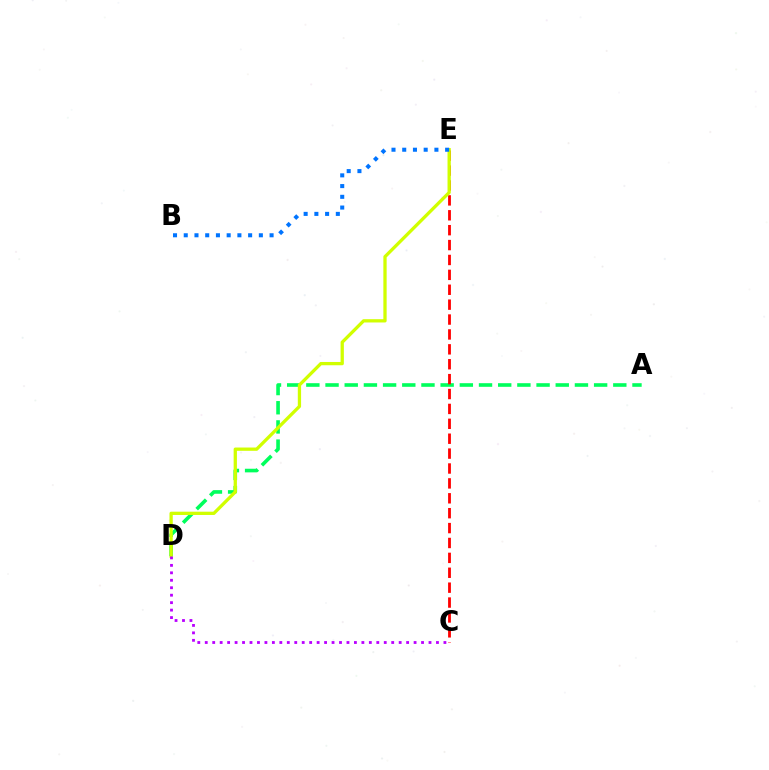{('A', 'D'): [{'color': '#00ff5c', 'line_style': 'dashed', 'thickness': 2.61}], ('C', 'E'): [{'color': '#ff0000', 'line_style': 'dashed', 'thickness': 2.02}], ('D', 'E'): [{'color': '#d1ff00', 'line_style': 'solid', 'thickness': 2.37}], ('C', 'D'): [{'color': '#b900ff', 'line_style': 'dotted', 'thickness': 2.03}], ('B', 'E'): [{'color': '#0074ff', 'line_style': 'dotted', 'thickness': 2.92}]}